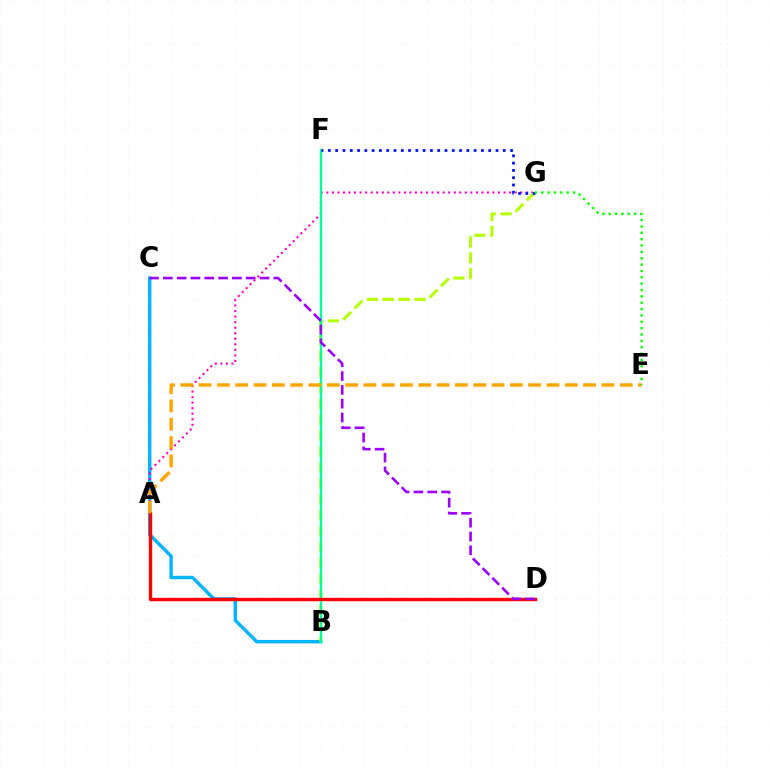{('B', 'C'): [{'color': '#00b5ff', 'line_style': 'solid', 'thickness': 2.46}], ('A', 'G'): [{'color': '#ff00bd', 'line_style': 'dotted', 'thickness': 1.5}], ('B', 'G'): [{'color': '#b3ff00', 'line_style': 'dashed', 'thickness': 2.16}], ('B', 'F'): [{'color': '#00ff9d', 'line_style': 'solid', 'thickness': 1.68}], ('A', 'D'): [{'color': '#ff0000', 'line_style': 'solid', 'thickness': 2.43}], ('F', 'G'): [{'color': '#0010ff', 'line_style': 'dotted', 'thickness': 1.98}], ('A', 'E'): [{'color': '#ffa500', 'line_style': 'dashed', 'thickness': 2.49}], ('E', 'G'): [{'color': '#08ff00', 'line_style': 'dotted', 'thickness': 1.73}], ('C', 'D'): [{'color': '#9b00ff', 'line_style': 'dashed', 'thickness': 1.88}]}